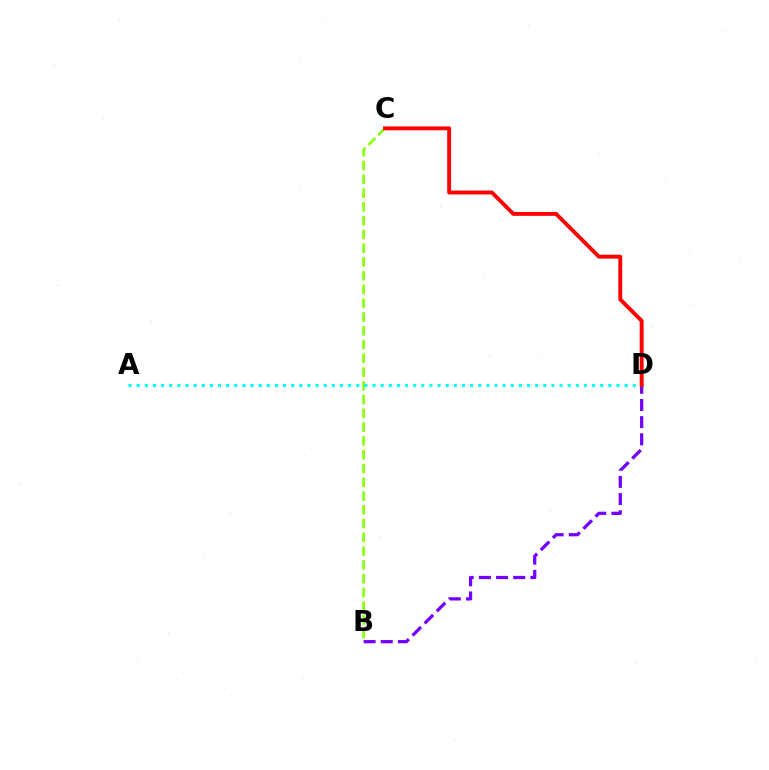{('B', 'D'): [{'color': '#7200ff', 'line_style': 'dashed', 'thickness': 2.33}], ('B', 'C'): [{'color': '#84ff00', 'line_style': 'dashed', 'thickness': 1.87}], ('A', 'D'): [{'color': '#00fff6', 'line_style': 'dotted', 'thickness': 2.21}], ('C', 'D'): [{'color': '#ff0000', 'line_style': 'solid', 'thickness': 2.81}]}